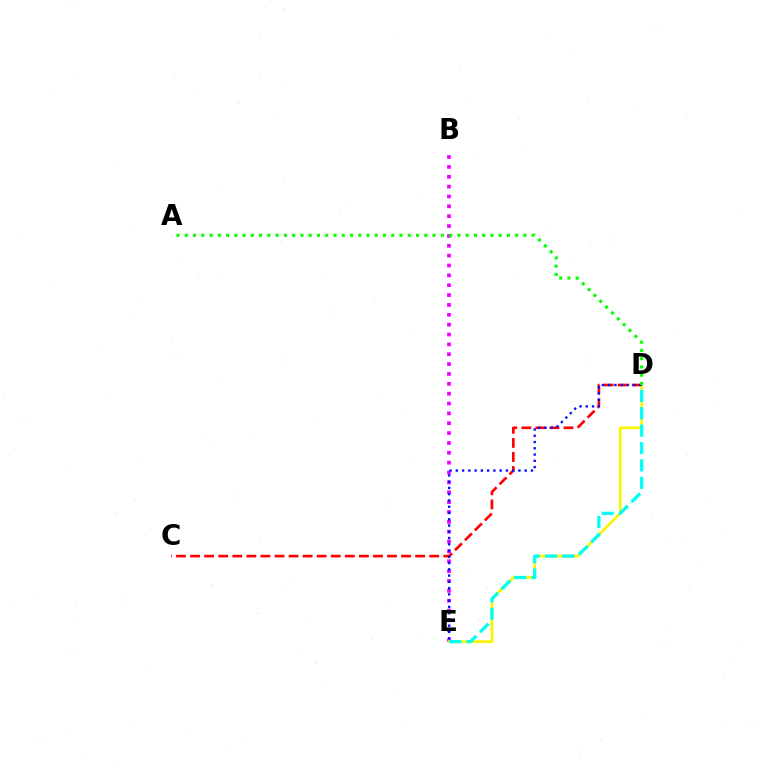{('B', 'E'): [{'color': '#ee00ff', 'line_style': 'dotted', 'thickness': 2.68}], ('C', 'D'): [{'color': '#ff0000', 'line_style': 'dashed', 'thickness': 1.91}], ('D', 'E'): [{'color': '#fcf500', 'line_style': 'solid', 'thickness': 1.96}, {'color': '#0010ff', 'line_style': 'dotted', 'thickness': 1.7}, {'color': '#00fff6', 'line_style': 'dashed', 'thickness': 2.36}], ('A', 'D'): [{'color': '#08ff00', 'line_style': 'dotted', 'thickness': 2.24}]}